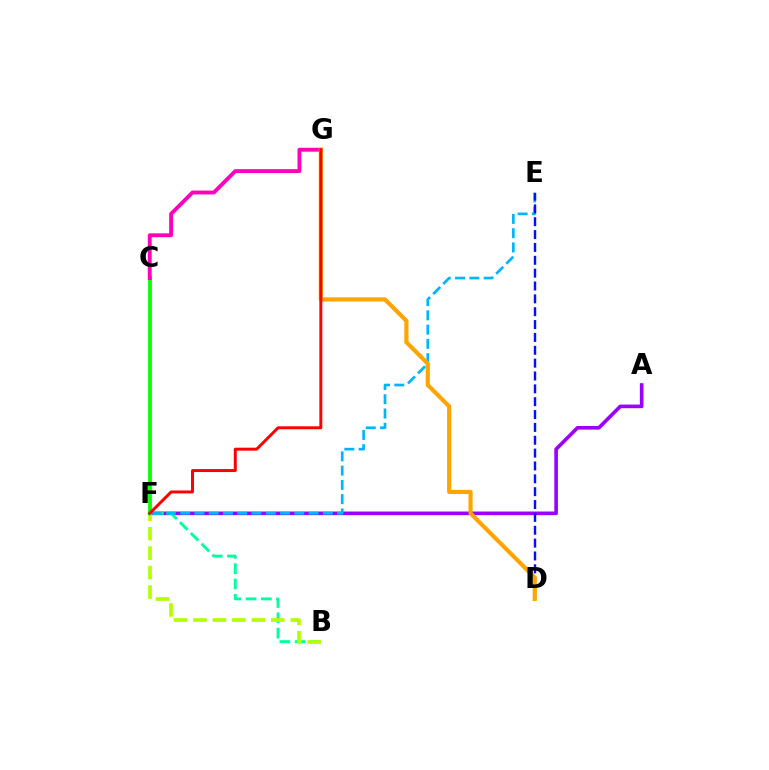{('A', 'F'): [{'color': '#9b00ff', 'line_style': 'solid', 'thickness': 2.62}], ('B', 'F'): [{'color': '#00ff9d', 'line_style': 'dashed', 'thickness': 2.08}, {'color': '#b3ff00', 'line_style': 'dashed', 'thickness': 2.64}], ('E', 'F'): [{'color': '#00b5ff', 'line_style': 'dashed', 'thickness': 1.94}], ('C', 'F'): [{'color': '#08ff00', 'line_style': 'solid', 'thickness': 2.73}], ('C', 'G'): [{'color': '#ff00bd', 'line_style': 'solid', 'thickness': 2.8}], ('D', 'E'): [{'color': '#0010ff', 'line_style': 'dashed', 'thickness': 1.75}], ('D', 'G'): [{'color': '#ffa500', 'line_style': 'solid', 'thickness': 2.99}], ('F', 'G'): [{'color': '#ff0000', 'line_style': 'solid', 'thickness': 2.14}]}